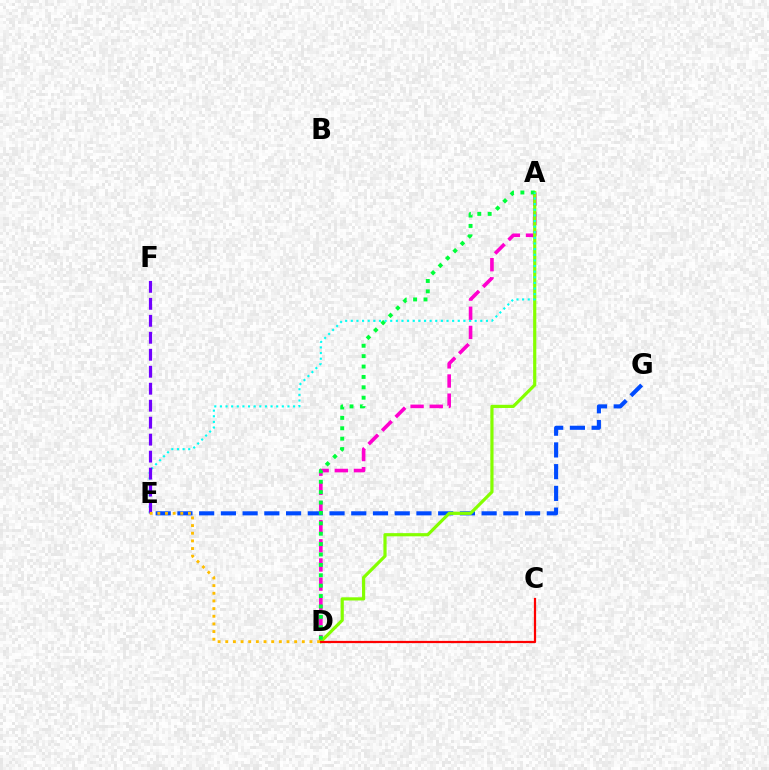{('E', 'G'): [{'color': '#004bff', 'line_style': 'dashed', 'thickness': 2.95}], ('A', 'D'): [{'color': '#ff00cf', 'line_style': 'dashed', 'thickness': 2.6}, {'color': '#84ff00', 'line_style': 'solid', 'thickness': 2.29}, {'color': '#00ff39', 'line_style': 'dotted', 'thickness': 2.82}], ('C', 'D'): [{'color': '#ff0000', 'line_style': 'solid', 'thickness': 1.6}], ('A', 'E'): [{'color': '#00fff6', 'line_style': 'dotted', 'thickness': 1.53}], ('E', 'F'): [{'color': '#7200ff', 'line_style': 'dashed', 'thickness': 2.31}], ('D', 'E'): [{'color': '#ffbd00', 'line_style': 'dotted', 'thickness': 2.08}]}